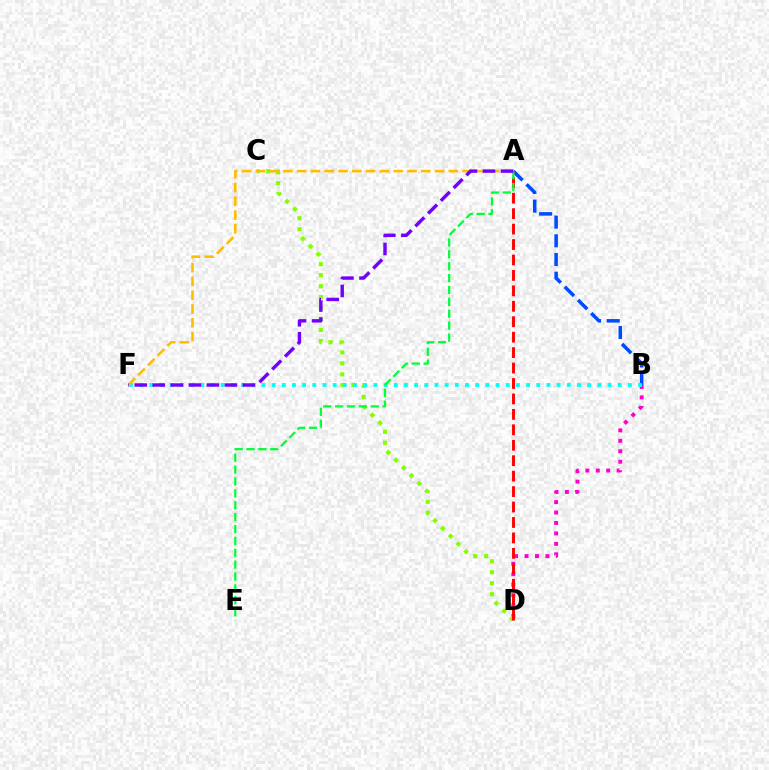{('B', 'D'): [{'color': '#ff00cf', 'line_style': 'dotted', 'thickness': 2.84}], ('A', 'B'): [{'color': '#004bff', 'line_style': 'dashed', 'thickness': 2.54}], ('C', 'D'): [{'color': '#84ff00', 'line_style': 'dotted', 'thickness': 2.98}], ('A', 'D'): [{'color': '#ff0000', 'line_style': 'dashed', 'thickness': 2.1}], ('B', 'F'): [{'color': '#00fff6', 'line_style': 'dotted', 'thickness': 2.77}], ('A', 'E'): [{'color': '#00ff39', 'line_style': 'dashed', 'thickness': 1.61}], ('A', 'F'): [{'color': '#ffbd00', 'line_style': 'dashed', 'thickness': 1.87}, {'color': '#7200ff', 'line_style': 'dashed', 'thickness': 2.45}]}